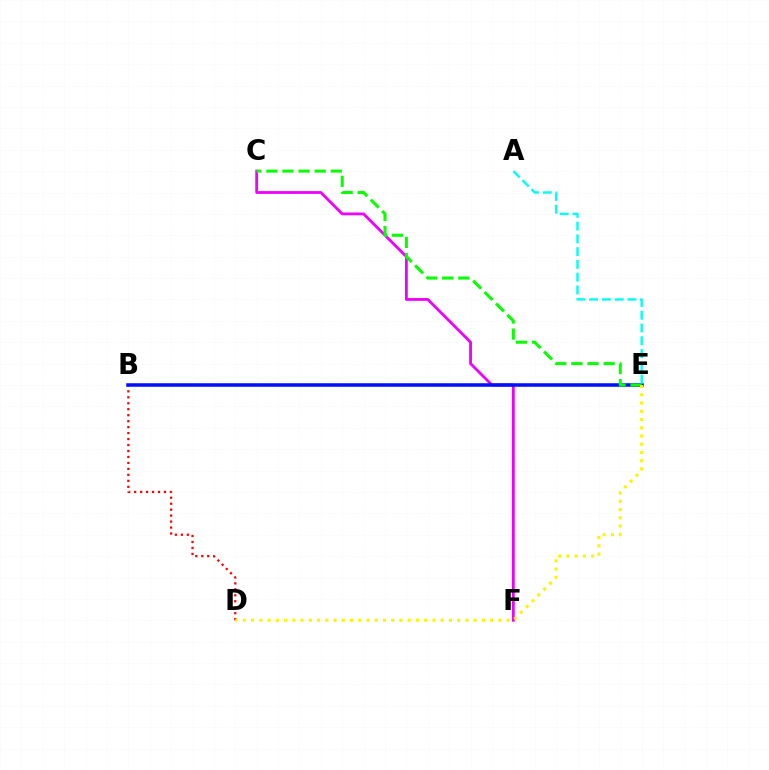{('B', 'D'): [{'color': '#ff0000', 'line_style': 'dotted', 'thickness': 1.62}], ('C', 'F'): [{'color': '#ee00ff', 'line_style': 'solid', 'thickness': 2.02}], ('B', 'E'): [{'color': '#0010ff', 'line_style': 'solid', 'thickness': 2.55}], ('C', 'E'): [{'color': '#08ff00', 'line_style': 'dashed', 'thickness': 2.19}], ('D', 'E'): [{'color': '#fcf500', 'line_style': 'dotted', 'thickness': 2.24}], ('A', 'E'): [{'color': '#00fff6', 'line_style': 'dashed', 'thickness': 1.74}]}